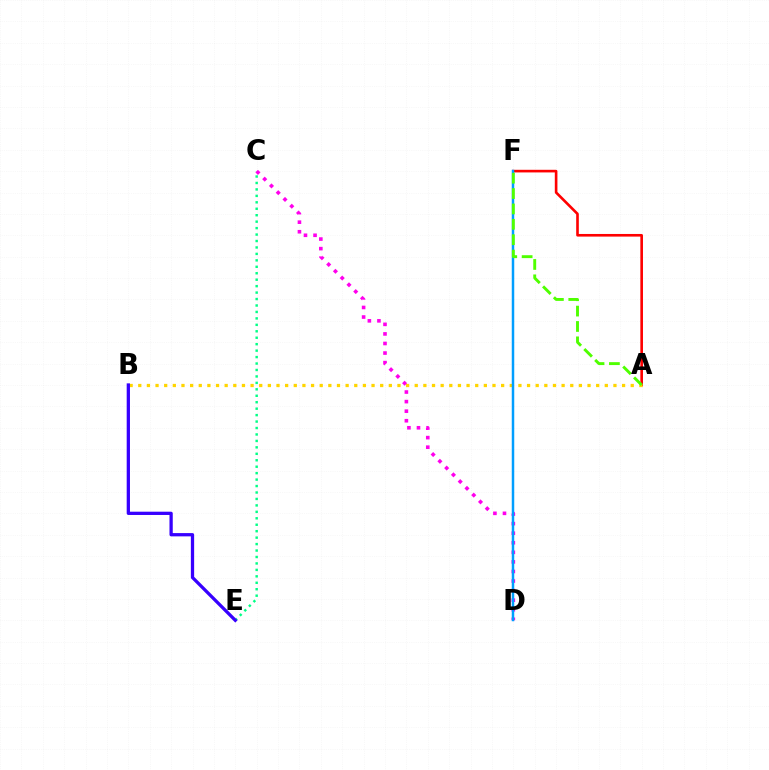{('C', 'E'): [{'color': '#00ff86', 'line_style': 'dotted', 'thickness': 1.75}], ('A', 'F'): [{'color': '#ff0000', 'line_style': 'solid', 'thickness': 1.89}, {'color': '#4fff00', 'line_style': 'dashed', 'thickness': 2.09}], ('C', 'D'): [{'color': '#ff00ed', 'line_style': 'dotted', 'thickness': 2.6}], ('A', 'B'): [{'color': '#ffd500', 'line_style': 'dotted', 'thickness': 2.35}], ('D', 'F'): [{'color': '#009eff', 'line_style': 'solid', 'thickness': 1.79}], ('B', 'E'): [{'color': '#3700ff', 'line_style': 'solid', 'thickness': 2.36}]}